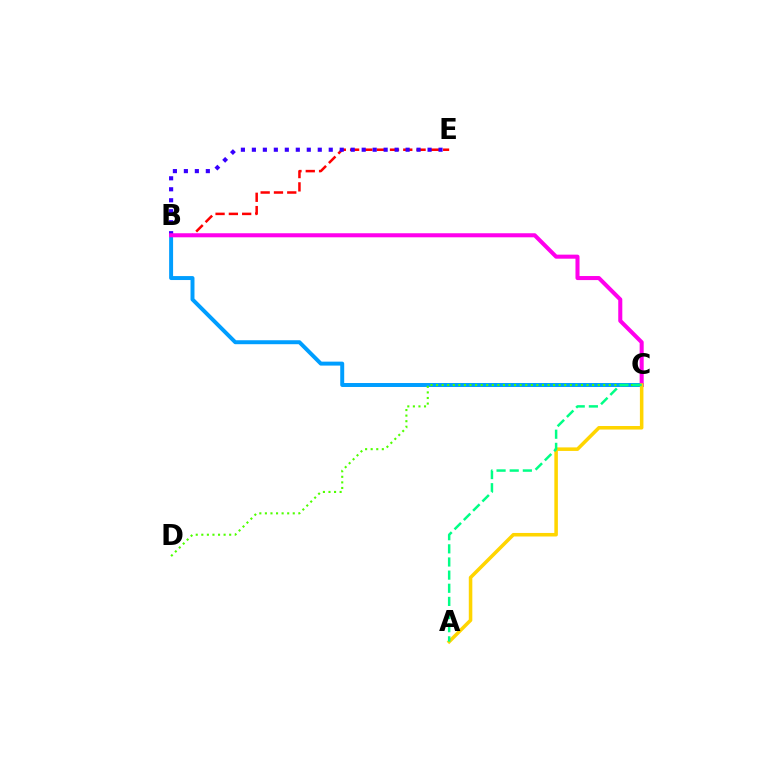{('B', 'E'): [{'color': '#ff0000', 'line_style': 'dashed', 'thickness': 1.81}, {'color': '#3700ff', 'line_style': 'dotted', 'thickness': 2.98}], ('B', 'C'): [{'color': '#009eff', 'line_style': 'solid', 'thickness': 2.85}, {'color': '#ff00ed', 'line_style': 'solid', 'thickness': 2.92}], ('C', 'D'): [{'color': '#4fff00', 'line_style': 'dotted', 'thickness': 1.51}], ('A', 'C'): [{'color': '#ffd500', 'line_style': 'solid', 'thickness': 2.55}, {'color': '#00ff86', 'line_style': 'dashed', 'thickness': 1.79}]}